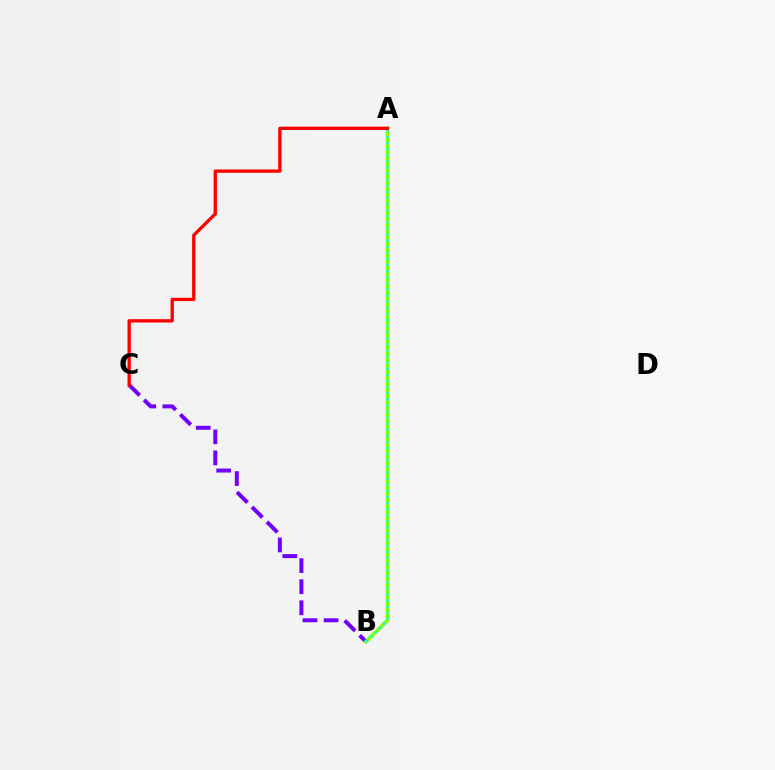{('B', 'C'): [{'color': '#7200ff', 'line_style': 'dashed', 'thickness': 2.86}], ('A', 'B'): [{'color': '#84ff00', 'line_style': 'solid', 'thickness': 2.63}, {'color': '#00fff6', 'line_style': 'dotted', 'thickness': 1.66}], ('A', 'C'): [{'color': '#ff0000', 'line_style': 'solid', 'thickness': 2.38}]}